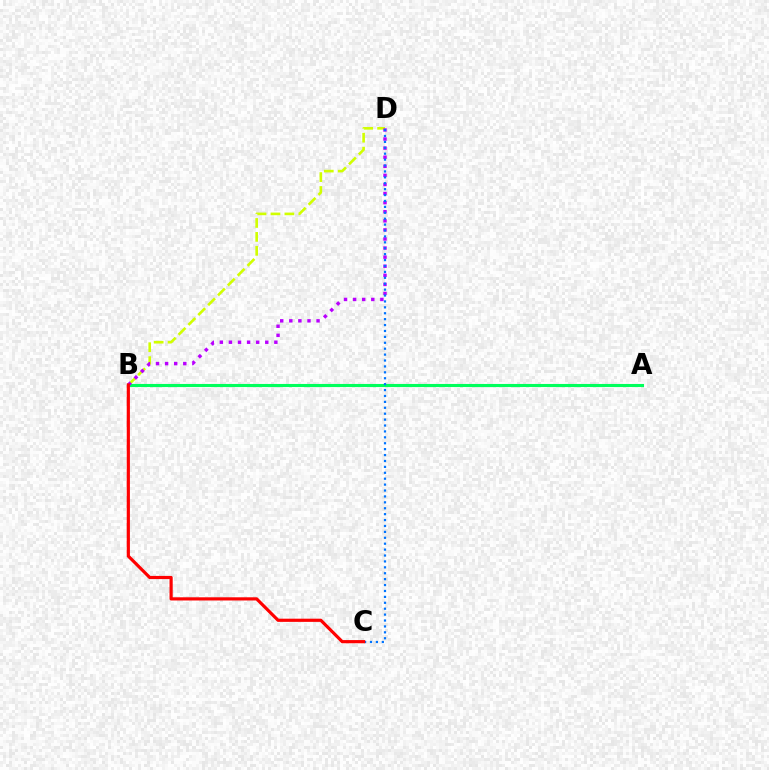{('A', 'B'): [{'color': '#00ff5c', 'line_style': 'solid', 'thickness': 2.23}], ('B', 'D'): [{'color': '#d1ff00', 'line_style': 'dashed', 'thickness': 1.89}, {'color': '#b900ff', 'line_style': 'dotted', 'thickness': 2.47}], ('C', 'D'): [{'color': '#0074ff', 'line_style': 'dotted', 'thickness': 1.61}], ('B', 'C'): [{'color': '#ff0000', 'line_style': 'solid', 'thickness': 2.29}]}